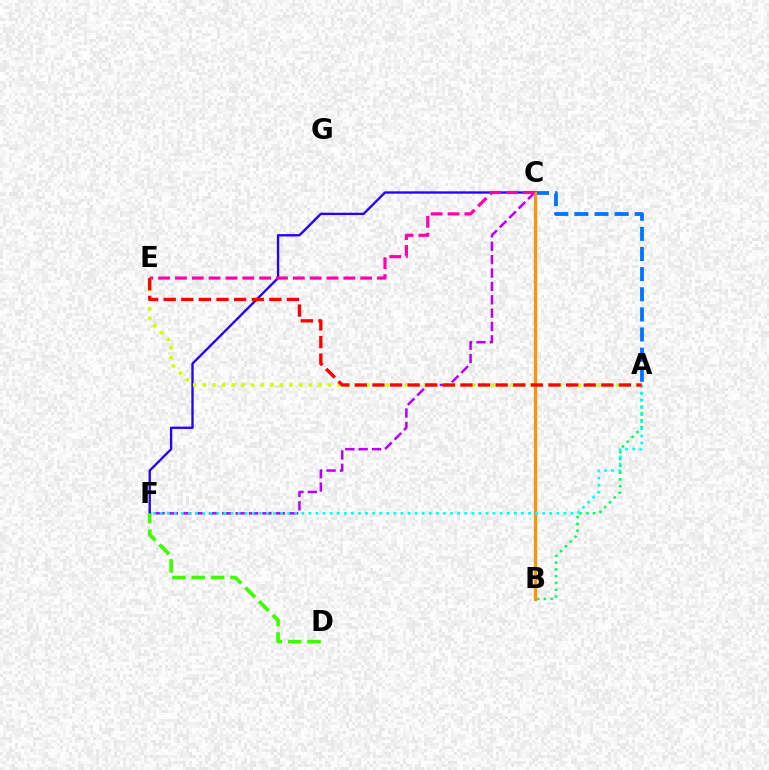{('C', 'F'): [{'color': '#b900ff', 'line_style': 'dashed', 'thickness': 1.82}, {'color': '#2500ff', 'line_style': 'solid', 'thickness': 1.68}], ('A', 'B'): [{'color': '#00ff5c', 'line_style': 'dotted', 'thickness': 1.85}], ('A', 'C'): [{'color': '#0074ff', 'line_style': 'dashed', 'thickness': 2.73}], ('B', 'C'): [{'color': '#ff9400', 'line_style': 'solid', 'thickness': 2.34}], ('A', 'F'): [{'color': '#00fff6', 'line_style': 'dotted', 'thickness': 1.92}], ('D', 'F'): [{'color': '#3dff00', 'line_style': 'dashed', 'thickness': 2.63}], ('C', 'E'): [{'color': '#ff00ac', 'line_style': 'dashed', 'thickness': 2.29}], ('A', 'E'): [{'color': '#d1ff00', 'line_style': 'dotted', 'thickness': 2.61}, {'color': '#ff0000', 'line_style': 'dashed', 'thickness': 2.39}]}